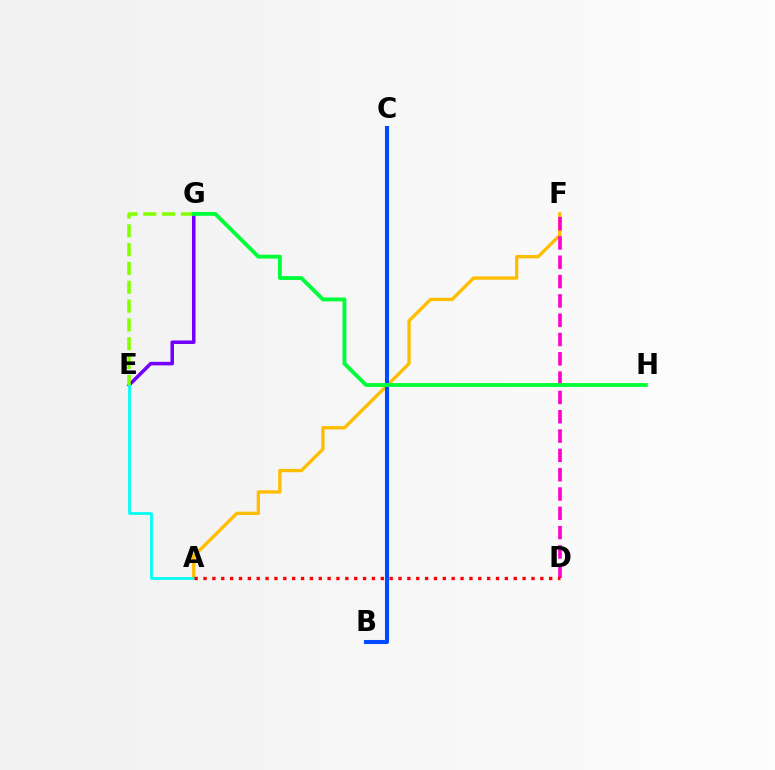{('A', 'F'): [{'color': '#ffbd00', 'line_style': 'solid', 'thickness': 2.39}], ('B', 'C'): [{'color': '#004bff', 'line_style': 'solid', 'thickness': 2.92}], ('E', 'G'): [{'color': '#7200ff', 'line_style': 'solid', 'thickness': 2.55}, {'color': '#84ff00', 'line_style': 'dashed', 'thickness': 2.56}], ('A', 'E'): [{'color': '#00fff6', 'line_style': 'solid', 'thickness': 1.99}], ('D', 'F'): [{'color': '#ff00cf', 'line_style': 'dashed', 'thickness': 2.62}], ('A', 'D'): [{'color': '#ff0000', 'line_style': 'dotted', 'thickness': 2.41}], ('G', 'H'): [{'color': '#00ff39', 'line_style': 'solid', 'thickness': 2.77}]}